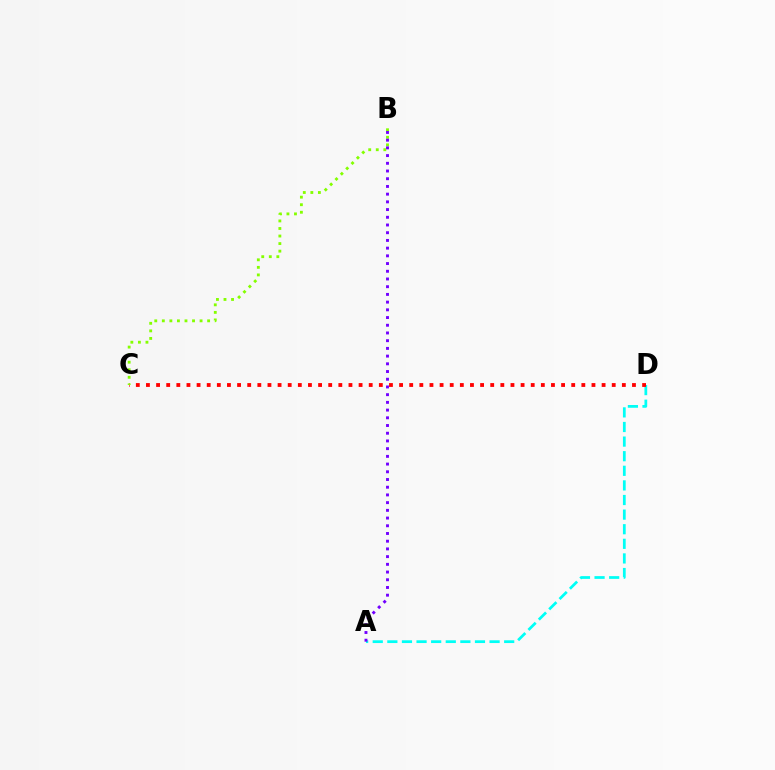{('A', 'D'): [{'color': '#00fff6', 'line_style': 'dashed', 'thickness': 1.98}], ('C', 'D'): [{'color': '#ff0000', 'line_style': 'dotted', 'thickness': 2.75}], ('B', 'C'): [{'color': '#84ff00', 'line_style': 'dotted', 'thickness': 2.05}], ('A', 'B'): [{'color': '#7200ff', 'line_style': 'dotted', 'thickness': 2.1}]}